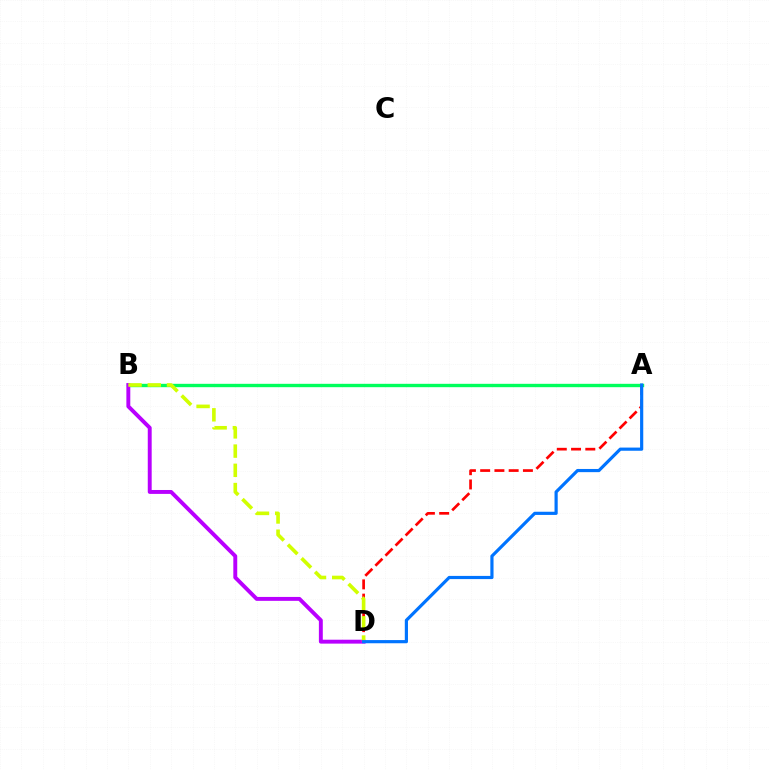{('A', 'B'): [{'color': '#00ff5c', 'line_style': 'solid', 'thickness': 2.43}], ('A', 'D'): [{'color': '#ff0000', 'line_style': 'dashed', 'thickness': 1.94}, {'color': '#0074ff', 'line_style': 'solid', 'thickness': 2.29}], ('B', 'D'): [{'color': '#b900ff', 'line_style': 'solid', 'thickness': 2.82}, {'color': '#d1ff00', 'line_style': 'dashed', 'thickness': 2.61}]}